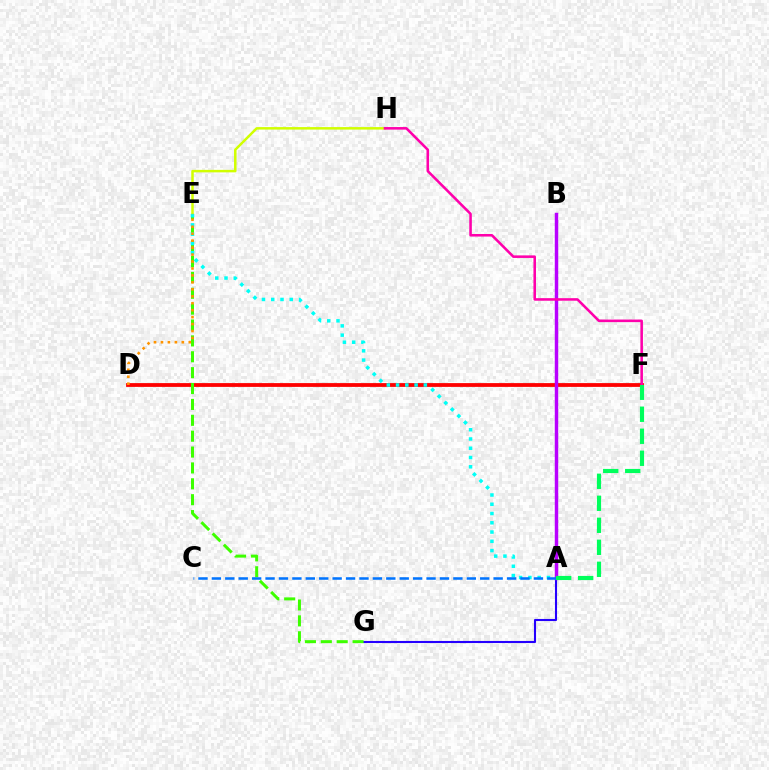{('D', 'F'): [{'color': '#ff0000', 'line_style': 'solid', 'thickness': 2.73}], ('A', 'G'): [{'color': '#2500ff', 'line_style': 'solid', 'thickness': 1.5}], ('E', 'G'): [{'color': '#3dff00', 'line_style': 'dashed', 'thickness': 2.16}], ('A', 'B'): [{'color': '#b900ff', 'line_style': 'solid', 'thickness': 2.48}], ('E', 'H'): [{'color': '#d1ff00', 'line_style': 'solid', 'thickness': 1.8}], ('A', 'E'): [{'color': '#00fff6', 'line_style': 'dotted', 'thickness': 2.52}], ('F', 'H'): [{'color': '#ff00ac', 'line_style': 'solid', 'thickness': 1.85}], ('A', 'C'): [{'color': '#0074ff', 'line_style': 'dashed', 'thickness': 1.82}], ('A', 'F'): [{'color': '#00ff5c', 'line_style': 'dashed', 'thickness': 2.99}], ('D', 'E'): [{'color': '#ff9400', 'line_style': 'dotted', 'thickness': 1.89}]}